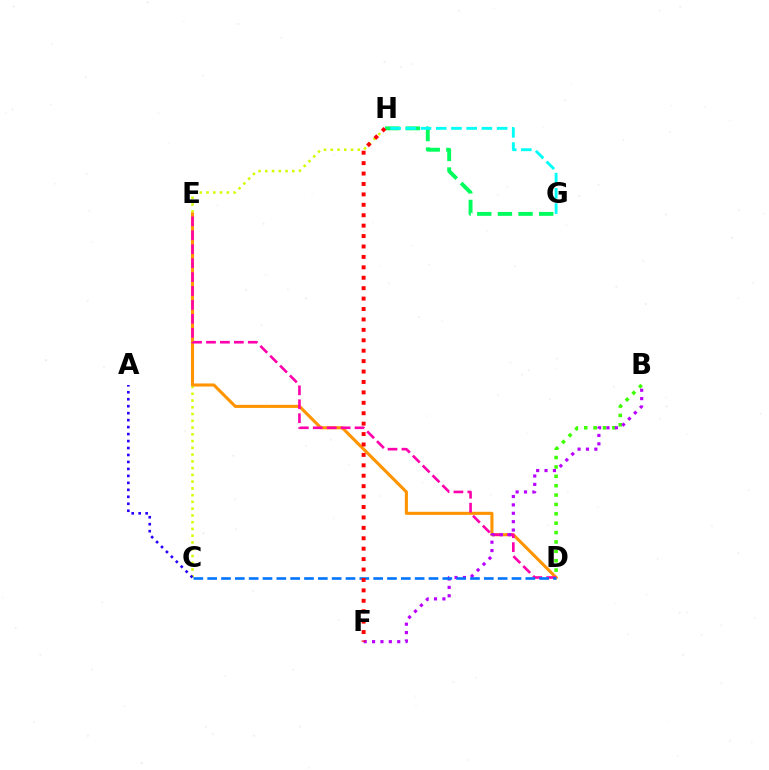{('C', 'H'): [{'color': '#d1ff00', 'line_style': 'dotted', 'thickness': 1.84}], ('D', 'E'): [{'color': '#ff9400', 'line_style': 'solid', 'thickness': 2.22}, {'color': '#ff00ac', 'line_style': 'dashed', 'thickness': 1.89}], ('A', 'C'): [{'color': '#2500ff', 'line_style': 'dotted', 'thickness': 1.89}], ('B', 'D'): [{'color': '#3dff00', 'line_style': 'dotted', 'thickness': 2.55}], ('G', 'H'): [{'color': '#00ff5c', 'line_style': 'dashed', 'thickness': 2.8}, {'color': '#00fff6', 'line_style': 'dashed', 'thickness': 2.07}], ('B', 'F'): [{'color': '#b900ff', 'line_style': 'dotted', 'thickness': 2.28}], ('C', 'D'): [{'color': '#0074ff', 'line_style': 'dashed', 'thickness': 1.88}], ('F', 'H'): [{'color': '#ff0000', 'line_style': 'dotted', 'thickness': 2.83}]}